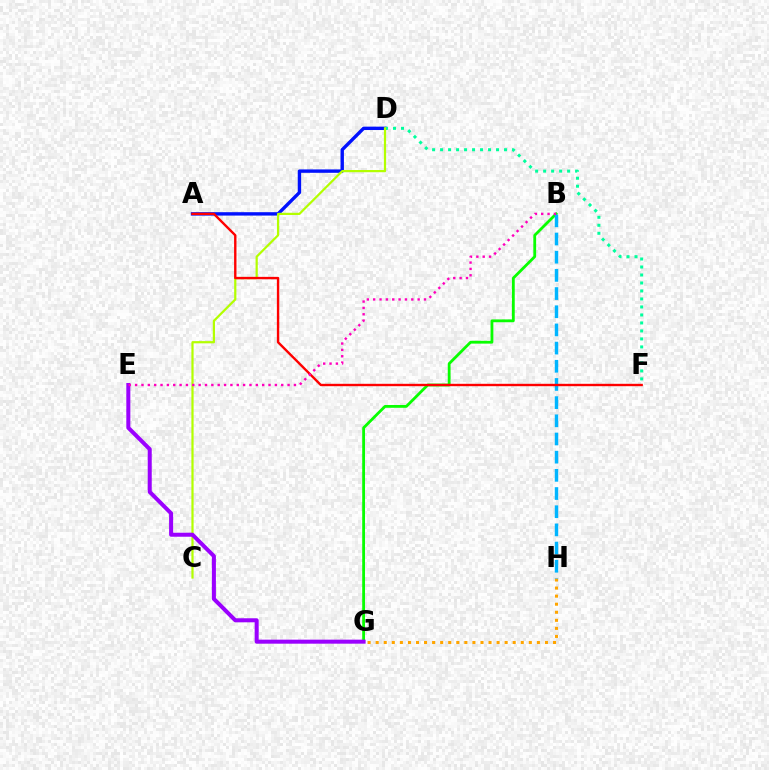{('A', 'D'): [{'color': '#0010ff', 'line_style': 'solid', 'thickness': 2.44}], ('G', 'H'): [{'color': '#ffa500', 'line_style': 'dotted', 'thickness': 2.19}], ('B', 'G'): [{'color': '#08ff00', 'line_style': 'solid', 'thickness': 2.02}], ('B', 'H'): [{'color': '#00b5ff', 'line_style': 'dashed', 'thickness': 2.47}], ('D', 'F'): [{'color': '#00ff9d', 'line_style': 'dotted', 'thickness': 2.17}], ('C', 'D'): [{'color': '#b3ff00', 'line_style': 'solid', 'thickness': 1.59}], ('E', 'G'): [{'color': '#9b00ff', 'line_style': 'solid', 'thickness': 2.9}], ('A', 'F'): [{'color': '#ff0000', 'line_style': 'solid', 'thickness': 1.71}], ('B', 'E'): [{'color': '#ff00bd', 'line_style': 'dotted', 'thickness': 1.73}]}